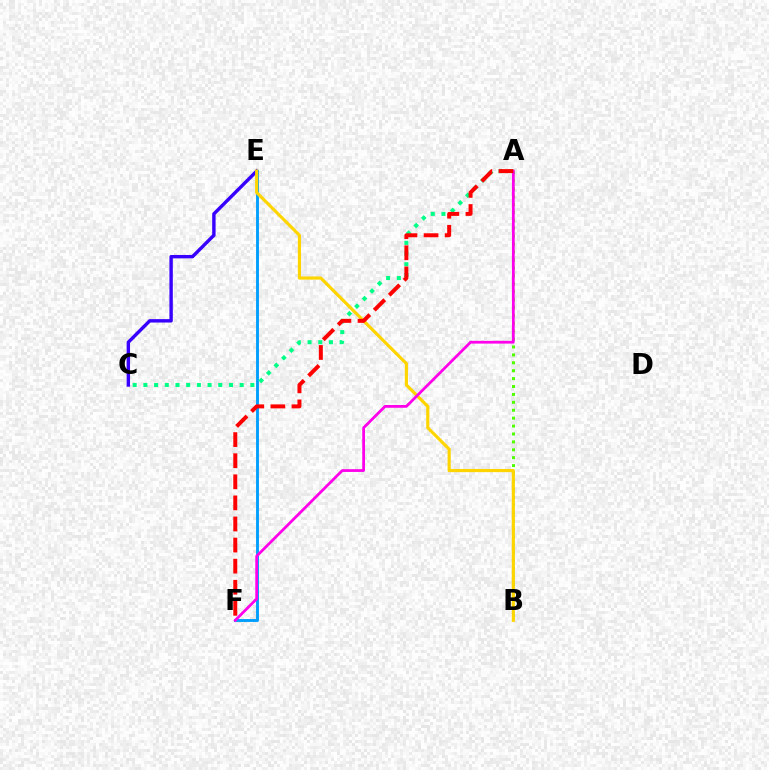{('C', 'E'): [{'color': '#3700ff', 'line_style': 'solid', 'thickness': 2.45}], ('A', 'B'): [{'color': '#4fff00', 'line_style': 'dotted', 'thickness': 2.15}], ('E', 'F'): [{'color': '#009eff', 'line_style': 'solid', 'thickness': 2.08}], ('A', 'C'): [{'color': '#00ff86', 'line_style': 'dotted', 'thickness': 2.91}], ('B', 'E'): [{'color': '#ffd500', 'line_style': 'solid', 'thickness': 2.27}], ('A', 'F'): [{'color': '#ff00ed', 'line_style': 'solid', 'thickness': 1.99}, {'color': '#ff0000', 'line_style': 'dashed', 'thickness': 2.87}]}